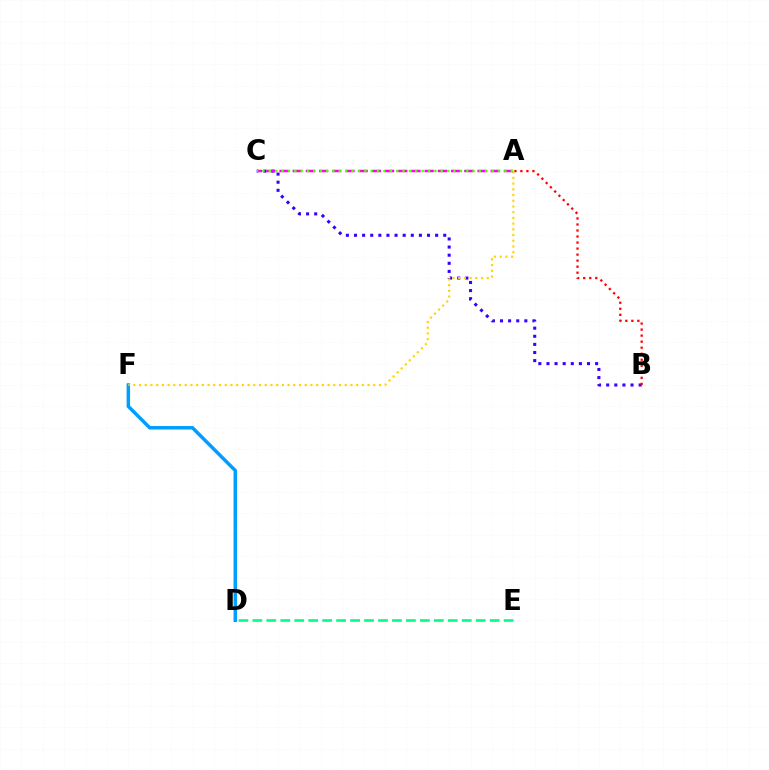{('B', 'C'): [{'color': '#3700ff', 'line_style': 'dotted', 'thickness': 2.2}], ('D', 'F'): [{'color': '#009eff', 'line_style': 'solid', 'thickness': 2.5}], ('A', 'B'): [{'color': '#ff0000', 'line_style': 'dotted', 'thickness': 1.64}], ('D', 'E'): [{'color': '#00ff86', 'line_style': 'dashed', 'thickness': 1.9}], ('A', 'F'): [{'color': '#ffd500', 'line_style': 'dotted', 'thickness': 1.55}], ('A', 'C'): [{'color': '#ff00ed', 'line_style': 'dashed', 'thickness': 1.79}, {'color': '#4fff00', 'line_style': 'dotted', 'thickness': 1.73}]}